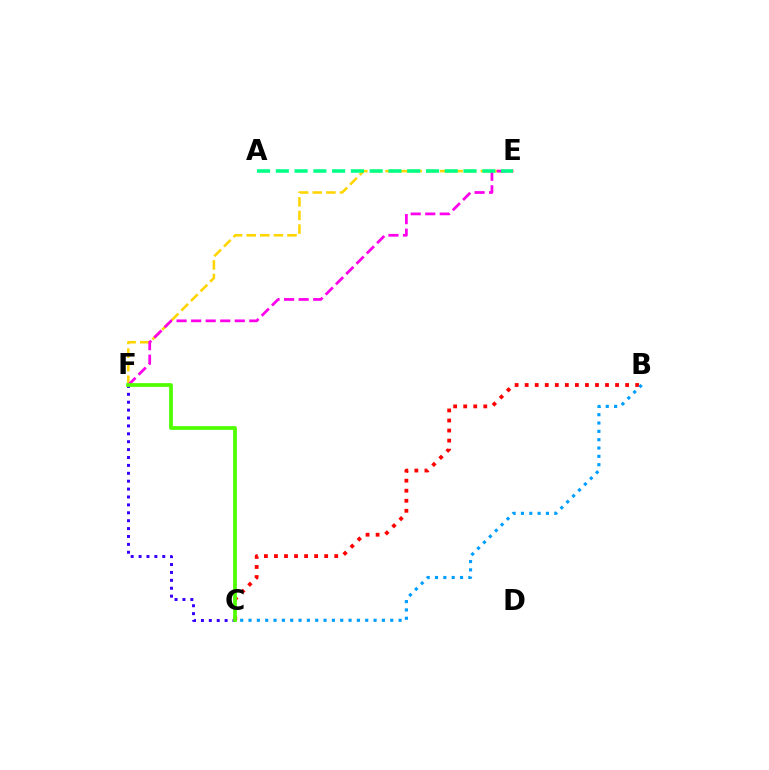{('E', 'F'): [{'color': '#ffd500', 'line_style': 'dashed', 'thickness': 1.85}, {'color': '#ff00ed', 'line_style': 'dashed', 'thickness': 1.98}], ('C', 'F'): [{'color': '#3700ff', 'line_style': 'dotted', 'thickness': 2.15}, {'color': '#4fff00', 'line_style': 'solid', 'thickness': 2.68}], ('B', 'C'): [{'color': '#ff0000', 'line_style': 'dotted', 'thickness': 2.73}, {'color': '#009eff', 'line_style': 'dotted', 'thickness': 2.26}], ('A', 'E'): [{'color': '#00ff86', 'line_style': 'dashed', 'thickness': 2.55}]}